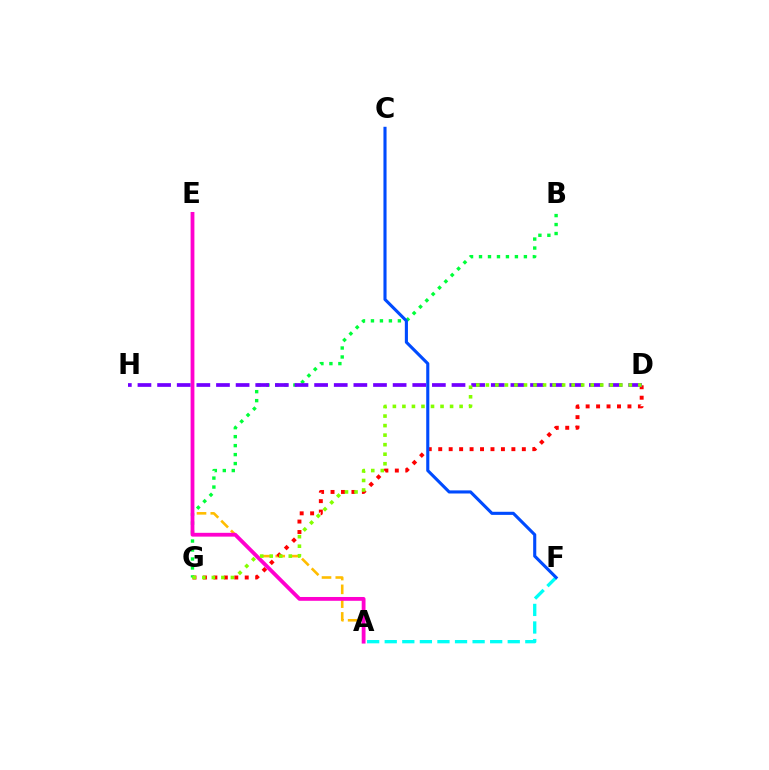{('A', 'E'): [{'color': '#ffbd00', 'line_style': 'dashed', 'thickness': 1.87}, {'color': '#ff00cf', 'line_style': 'solid', 'thickness': 2.74}], ('A', 'F'): [{'color': '#00fff6', 'line_style': 'dashed', 'thickness': 2.39}], ('D', 'G'): [{'color': '#ff0000', 'line_style': 'dotted', 'thickness': 2.84}, {'color': '#84ff00', 'line_style': 'dotted', 'thickness': 2.59}], ('B', 'G'): [{'color': '#00ff39', 'line_style': 'dotted', 'thickness': 2.44}], ('D', 'H'): [{'color': '#7200ff', 'line_style': 'dashed', 'thickness': 2.67}], ('C', 'F'): [{'color': '#004bff', 'line_style': 'solid', 'thickness': 2.23}]}